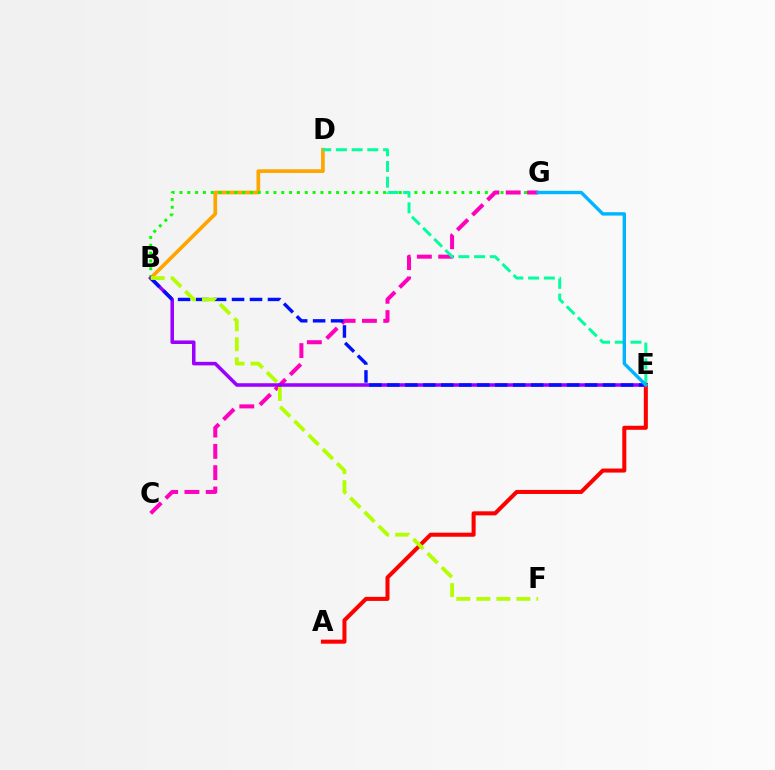{('B', 'D'): [{'color': '#ffa500', 'line_style': 'solid', 'thickness': 2.65}], ('B', 'G'): [{'color': '#08ff00', 'line_style': 'dotted', 'thickness': 2.13}], ('C', 'G'): [{'color': '#ff00bd', 'line_style': 'dashed', 'thickness': 2.89}], ('B', 'E'): [{'color': '#9b00ff', 'line_style': 'solid', 'thickness': 2.55}, {'color': '#0010ff', 'line_style': 'dashed', 'thickness': 2.44}], ('D', 'E'): [{'color': '#00ff9d', 'line_style': 'dashed', 'thickness': 2.13}], ('A', 'E'): [{'color': '#ff0000', 'line_style': 'solid', 'thickness': 2.91}], ('B', 'F'): [{'color': '#b3ff00', 'line_style': 'dashed', 'thickness': 2.72}], ('E', 'G'): [{'color': '#00b5ff', 'line_style': 'solid', 'thickness': 2.44}]}